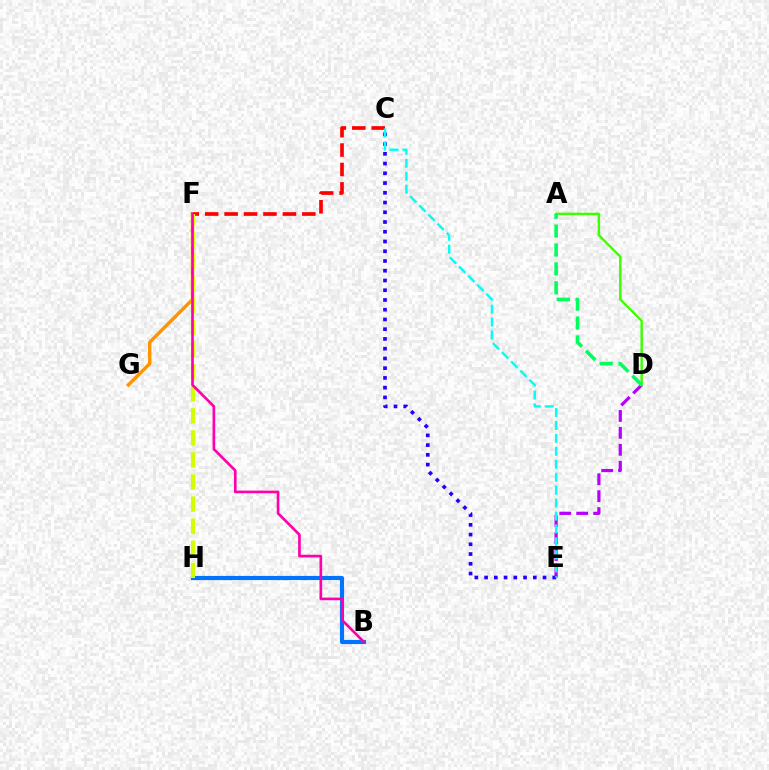{('F', 'G'): [{'color': '#ff9400', 'line_style': 'solid', 'thickness': 2.46}], ('D', 'E'): [{'color': '#b900ff', 'line_style': 'dashed', 'thickness': 2.3}], ('B', 'H'): [{'color': '#0074ff', 'line_style': 'solid', 'thickness': 2.98}], ('A', 'D'): [{'color': '#3dff00', 'line_style': 'solid', 'thickness': 1.75}, {'color': '#00ff5c', 'line_style': 'dashed', 'thickness': 2.57}], ('C', 'F'): [{'color': '#ff0000', 'line_style': 'dashed', 'thickness': 2.64}], ('C', 'E'): [{'color': '#2500ff', 'line_style': 'dotted', 'thickness': 2.65}, {'color': '#00fff6', 'line_style': 'dashed', 'thickness': 1.76}], ('F', 'H'): [{'color': '#d1ff00', 'line_style': 'dashed', 'thickness': 3.0}], ('B', 'F'): [{'color': '#ff00ac', 'line_style': 'solid', 'thickness': 1.91}]}